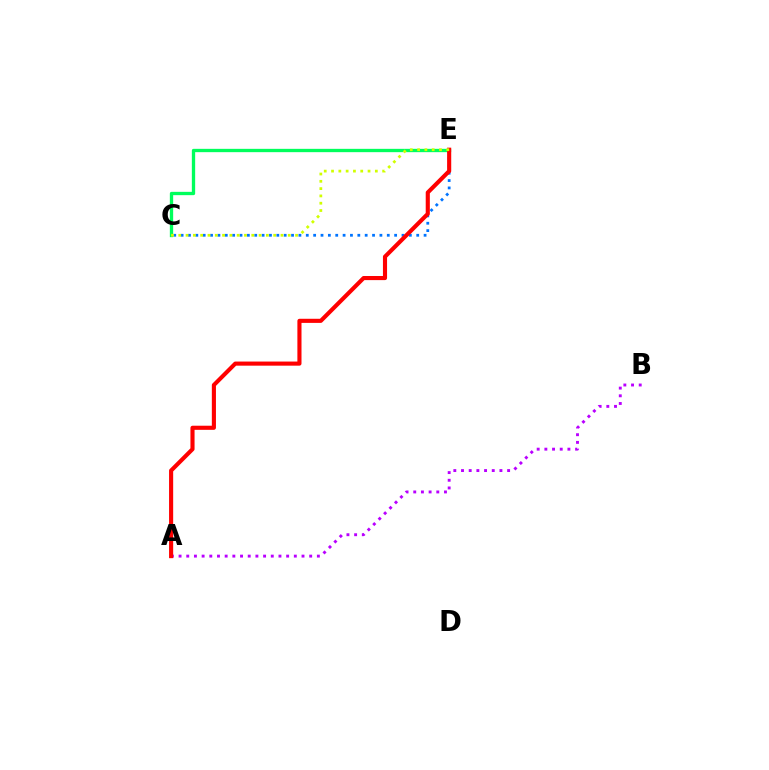{('A', 'B'): [{'color': '#b900ff', 'line_style': 'dotted', 'thickness': 2.09}], ('C', 'E'): [{'color': '#0074ff', 'line_style': 'dotted', 'thickness': 2.0}, {'color': '#00ff5c', 'line_style': 'solid', 'thickness': 2.39}, {'color': '#d1ff00', 'line_style': 'dotted', 'thickness': 1.98}], ('A', 'E'): [{'color': '#ff0000', 'line_style': 'solid', 'thickness': 2.96}]}